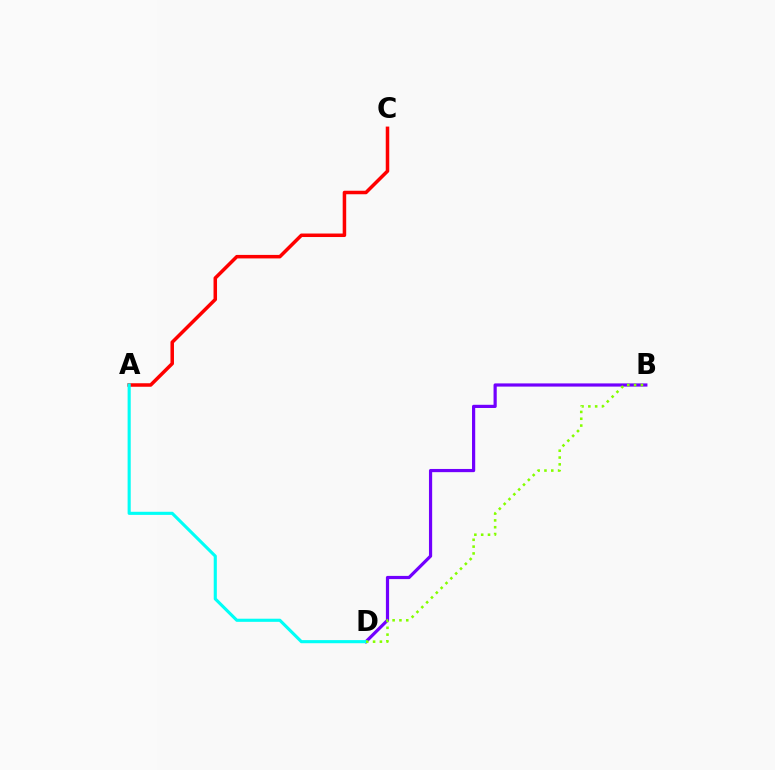{('B', 'D'): [{'color': '#7200ff', 'line_style': 'solid', 'thickness': 2.3}, {'color': '#84ff00', 'line_style': 'dotted', 'thickness': 1.85}], ('A', 'C'): [{'color': '#ff0000', 'line_style': 'solid', 'thickness': 2.53}], ('A', 'D'): [{'color': '#00fff6', 'line_style': 'solid', 'thickness': 2.24}]}